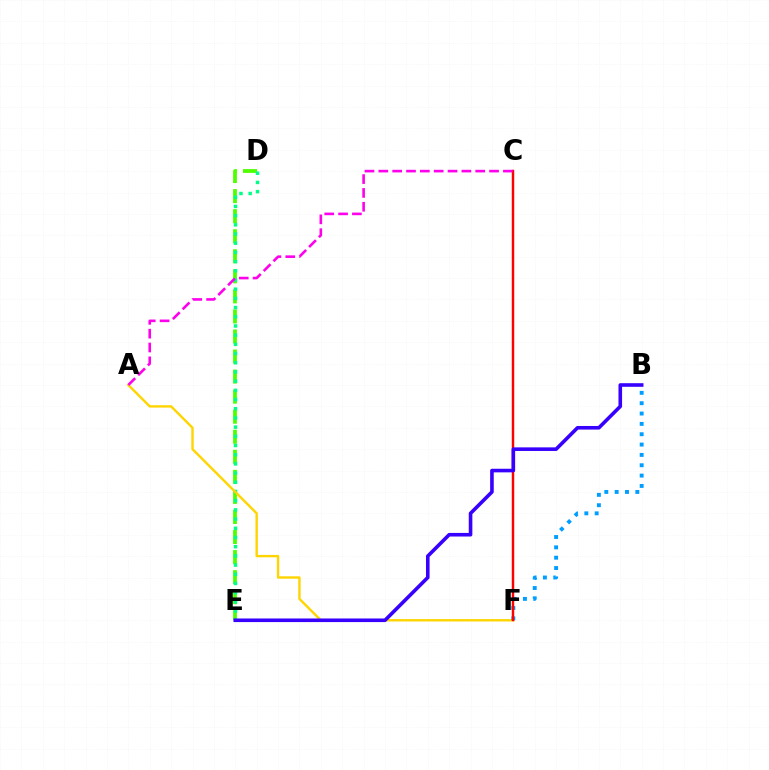{('D', 'E'): [{'color': '#4fff00', 'line_style': 'dashed', 'thickness': 2.72}, {'color': '#00ff86', 'line_style': 'dotted', 'thickness': 2.5}], ('A', 'F'): [{'color': '#ffd500', 'line_style': 'solid', 'thickness': 1.72}], ('B', 'F'): [{'color': '#009eff', 'line_style': 'dotted', 'thickness': 2.81}], ('C', 'F'): [{'color': '#ff0000', 'line_style': 'solid', 'thickness': 1.76}], ('A', 'C'): [{'color': '#ff00ed', 'line_style': 'dashed', 'thickness': 1.88}], ('B', 'E'): [{'color': '#3700ff', 'line_style': 'solid', 'thickness': 2.59}]}